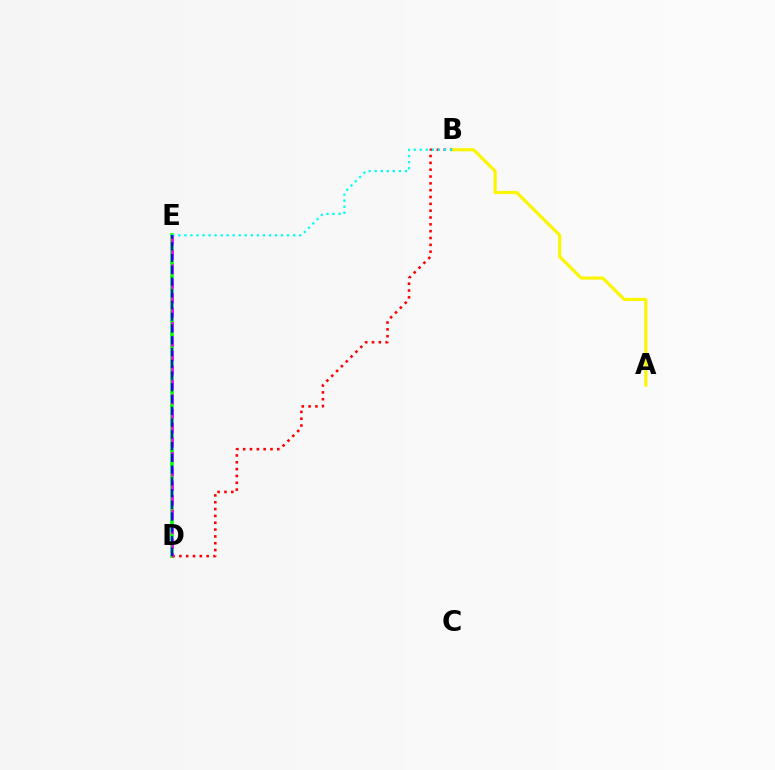{('A', 'B'): [{'color': '#fcf500', 'line_style': 'solid', 'thickness': 2.27}], ('D', 'E'): [{'color': '#08ff00', 'line_style': 'solid', 'thickness': 2.63}, {'color': '#ee00ff', 'line_style': 'dashed', 'thickness': 1.96}, {'color': '#0010ff', 'line_style': 'dashed', 'thickness': 1.6}], ('B', 'D'): [{'color': '#ff0000', 'line_style': 'dotted', 'thickness': 1.86}], ('B', 'E'): [{'color': '#00fff6', 'line_style': 'dotted', 'thickness': 1.64}]}